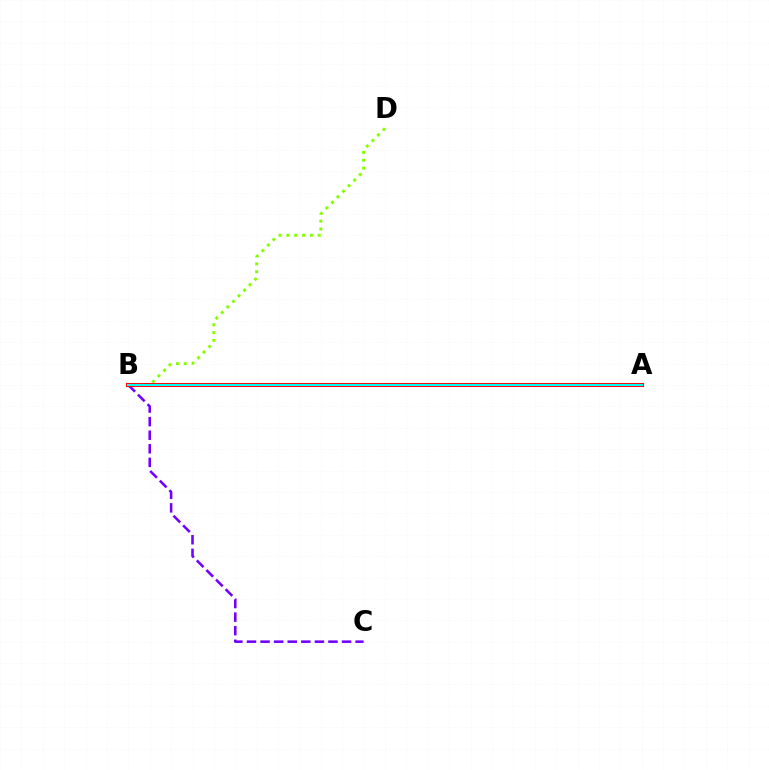{('B', 'C'): [{'color': '#7200ff', 'line_style': 'dashed', 'thickness': 1.85}], ('B', 'D'): [{'color': '#84ff00', 'line_style': 'dotted', 'thickness': 2.14}], ('A', 'B'): [{'color': '#ff0000', 'line_style': 'solid', 'thickness': 2.91}, {'color': '#00fff6', 'line_style': 'solid', 'thickness': 1.52}]}